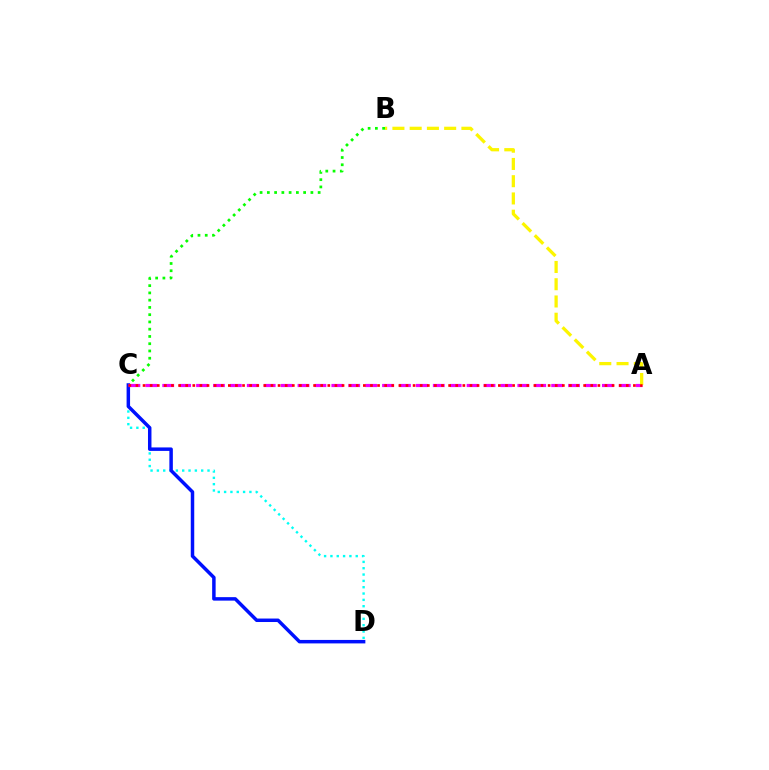{('B', 'C'): [{'color': '#08ff00', 'line_style': 'dotted', 'thickness': 1.97}], ('C', 'D'): [{'color': '#00fff6', 'line_style': 'dotted', 'thickness': 1.72}, {'color': '#0010ff', 'line_style': 'solid', 'thickness': 2.5}], ('A', 'C'): [{'color': '#ee00ff', 'line_style': 'dashed', 'thickness': 2.3}, {'color': '#ff0000', 'line_style': 'dotted', 'thickness': 1.93}], ('A', 'B'): [{'color': '#fcf500', 'line_style': 'dashed', 'thickness': 2.34}]}